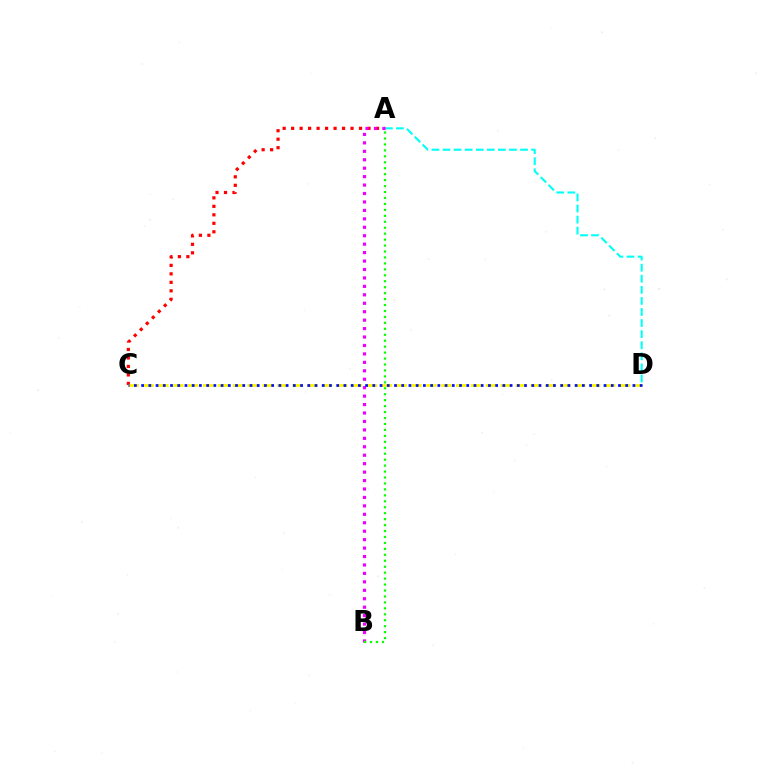{('A', 'C'): [{'color': '#ff0000', 'line_style': 'dotted', 'thickness': 2.31}], ('C', 'D'): [{'color': '#fcf500', 'line_style': 'dashed', 'thickness': 2.02}, {'color': '#0010ff', 'line_style': 'dotted', 'thickness': 1.96}], ('A', 'D'): [{'color': '#00fff6', 'line_style': 'dashed', 'thickness': 1.51}], ('A', 'B'): [{'color': '#ee00ff', 'line_style': 'dotted', 'thickness': 2.29}, {'color': '#08ff00', 'line_style': 'dotted', 'thickness': 1.62}]}